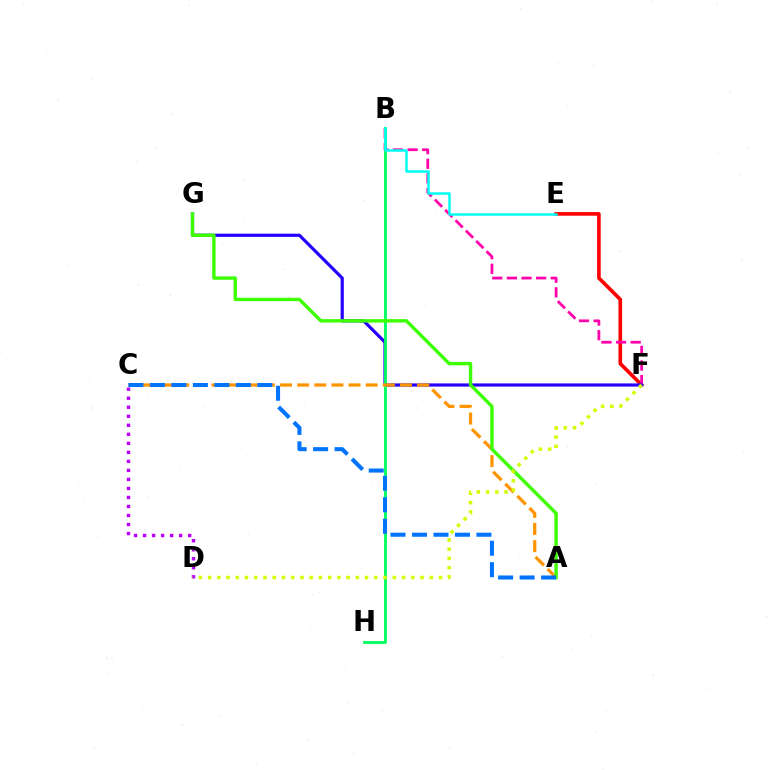{('E', 'F'): [{'color': '#ff0000', 'line_style': 'solid', 'thickness': 2.61}], ('B', 'F'): [{'color': '#ff00ac', 'line_style': 'dashed', 'thickness': 1.99}], ('C', 'D'): [{'color': '#b900ff', 'line_style': 'dotted', 'thickness': 2.45}], ('F', 'G'): [{'color': '#2500ff', 'line_style': 'solid', 'thickness': 2.29}], ('B', 'H'): [{'color': '#00ff5c', 'line_style': 'solid', 'thickness': 2.04}], ('A', 'C'): [{'color': '#ff9400', 'line_style': 'dashed', 'thickness': 2.33}, {'color': '#0074ff', 'line_style': 'dashed', 'thickness': 2.92}], ('B', 'E'): [{'color': '#00fff6', 'line_style': 'solid', 'thickness': 1.8}], ('A', 'G'): [{'color': '#3dff00', 'line_style': 'solid', 'thickness': 2.44}], ('D', 'F'): [{'color': '#d1ff00', 'line_style': 'dotted', 'thickness': 2.51}]}